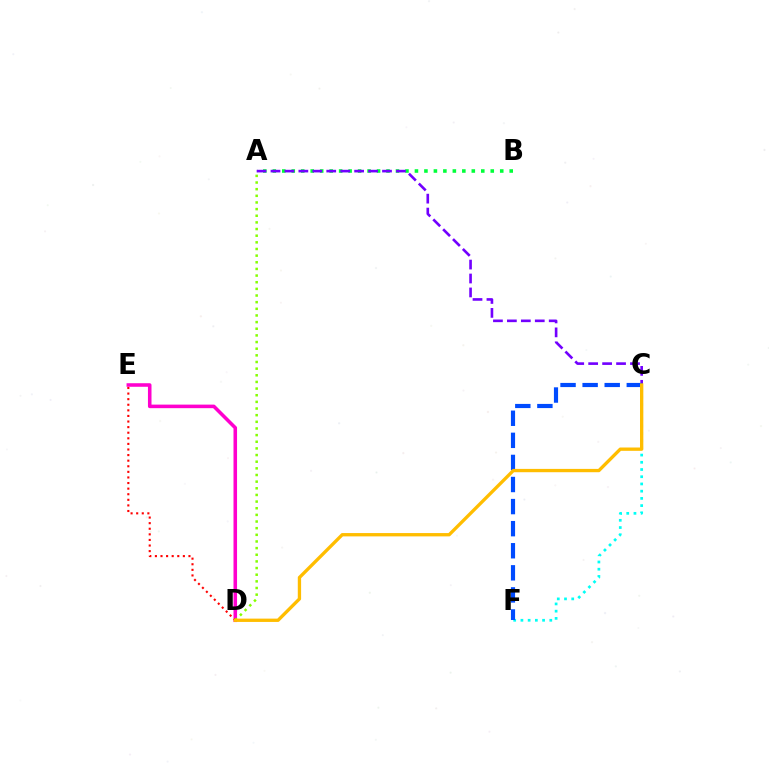{('D', 'E'): [{'color': '#ff00cf', 'line_style': 'solid', 'thickness': 2.56}, {'color': '#ff0000', 'line_style': 'dotted', 'thickness': 1.52}], ('A', 'D'): [{'color': '#84ff00', 'line_style': 'dotted', 'thickness': 1.81}], ('A', 'B'): [{'color': '#00ff39', 'line_style': 'dotted', 'thickness': 2.57}], ('A', 'C'): [{'color': '#7200ff', 'line_style': 'dashed', 'thickness': 1.89}], ('C', 'F'): [{'color': '#00fff6', 'line_style': 'dotted', 'thickness': 1.96}, {'color': '#004bff', 'line_style': 'dashed', 'thickness': 3.0}], ('C', 'D'): [{'color': '#ffbd00', 'line_style': 'solid', 'thickness': 2.39}]}